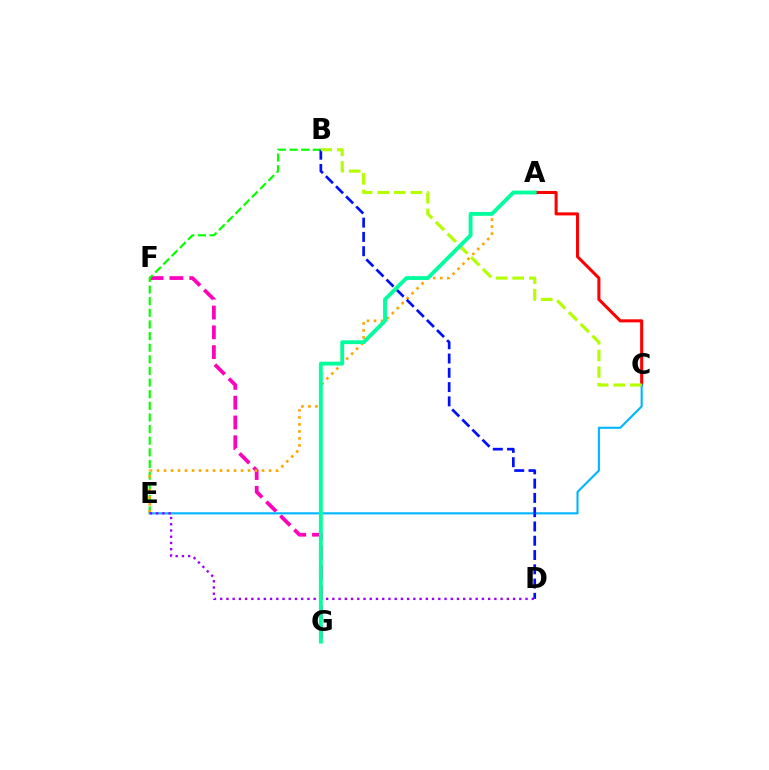{('F', 'G'): [{'color': '#ff00bd', 'line_style': 'dashed', 'thickness': 2.69}], ('A', 'C'): [{'color': '#ff0000', 'line_style': 'solid', 'thickness': 2.19}], ('B', 'E'): [{'color': '#08ff00', 'line_style': 'dashed', 'thickness': 1.58}], ('A', 'E'): [{'color': '#ffa500', 'line_style': 'dotted', 'thickness': 1.9}], ('C', 'E'): [{'color': '#00b5ff', 'line_style': 'solid', 'thickness': 1.52}], ('D', 'E'): [{'color': '#9b00ff', 'line_style': 'dotted', 'thickness': 1.69}], ('B', 'D'): [{'color': '#0010ff', 'line_style': 'dashed', 'thickness': 1.94}], ('B', 'C'): [{'color': '#b3ff00', 'line_style': 'dashed', 'thickness': 2.26}], ('A', 'G'): [{'color': '#00ff9d', 'line_style': 'solid', 'thickness': 2.77}]}